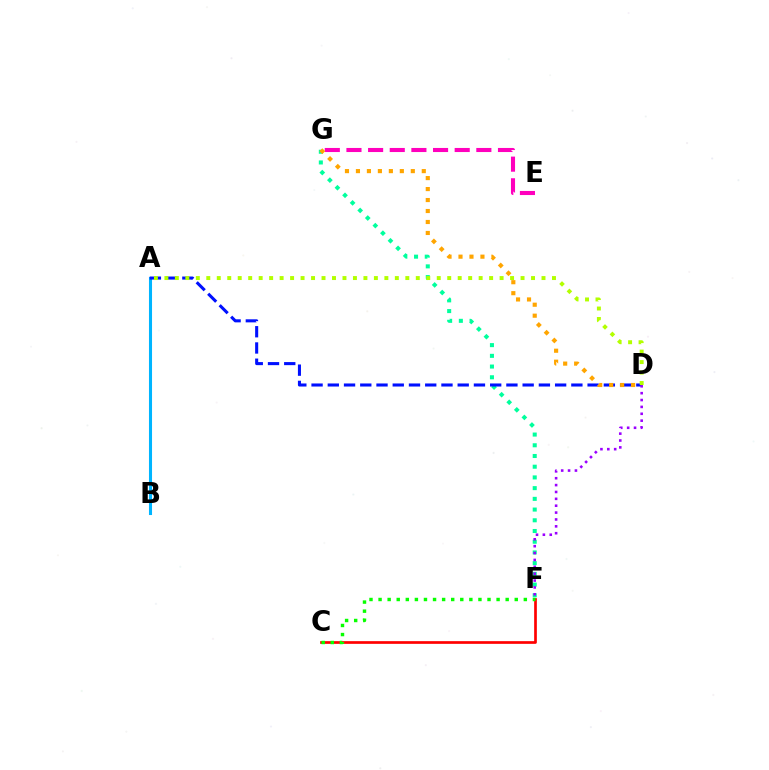{('E', 'G'): [{'color': '#ff00bd', 'line_style': 'dashed', 'thickness': 2.94}], ('F', 'G'): [{'color': '#00ff9d', 'line_style': 'dotted', 'thickness': 2.91}], ('A', 'B'): [{'color': '#00b5ff', 'line_style': 'solid', 'thickness': 2.2}], ('C', 'F'): [{'color': '#ff0000', 'line_style': 'solid', 'thickness': 1.94}, {'color': '#08ff00', 'line_style': 'dotted', 'thickness': 2.47}], ('A', 'D'): [{'color': '#0010ff', 'line_style': 'dashed', 'thickness': 2.21}, {'color': '#b3ff00', 'line_style': 'dotted', 'thickness': 2.85}], ('D', 'G'): [{'color': '#ffa500', 'line_style': 'dotted', 'thickness': 2.98}], ('D', 'F'): [{'color': '#9b00ff', 'line_style': 'dotted', 'thickness': 1.87}]}